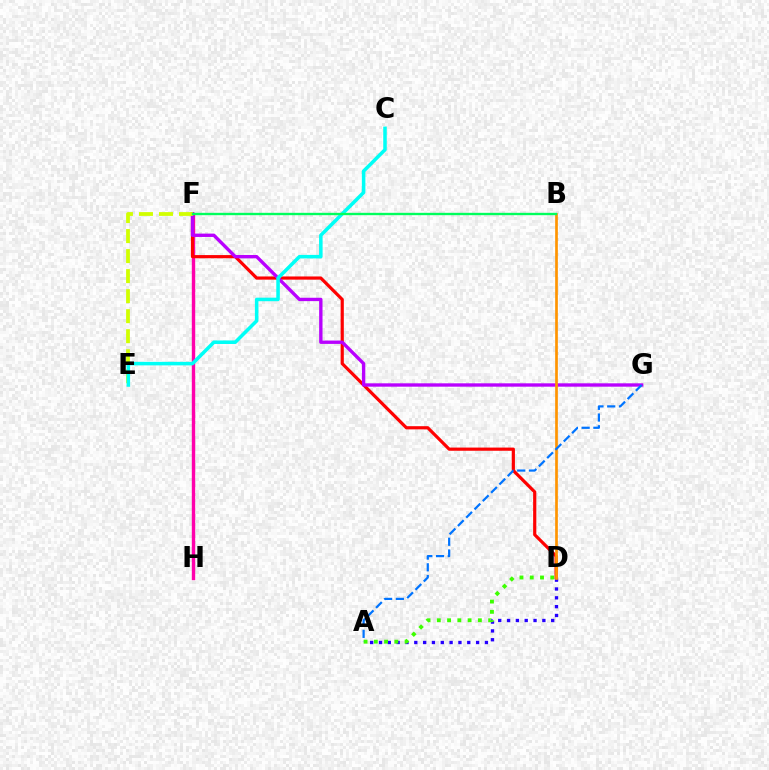{('F', 'H'): [{'color': '#ff00ac', 'line_style': 'solid', 'thickness': 2.44}], ('D', 'F'): [{'color': '#ff0000', 'line_style': 'solid', 'thickness': 2.3}], ('F', 'G'): [{'color': '#b900ff', 'line_style': 'solid', 'thickness': 2.42}], ('E', 'F'): [{'color': '#d1ff00', 'line_style': 'dashed', 'thickness': 2.72}], ('A', 'D'): [{'color': '#2500ff', 'line_style': 'dotted', 'thickness': 2.4}, {'color': '#3dff00', 'line_style': 'dotted', 'thickness': 2.79}], ('B', 'D'): [{'color': '#ff9400', 'line_style': 'solid', 'thickness': 1.93}], ('C', 'E'): [{'color': '#00fff6', 'line_style': 'solid', 'thickness': 2.54}], ('A', 'G'): [{'color': '#0074ff', 'line_style': 'dashed', 'thickness': 1.59}], ('B', 'F'): [{'color': '#00ff5c', 'line_style': 'solid', 'thickness': 1.7}]}